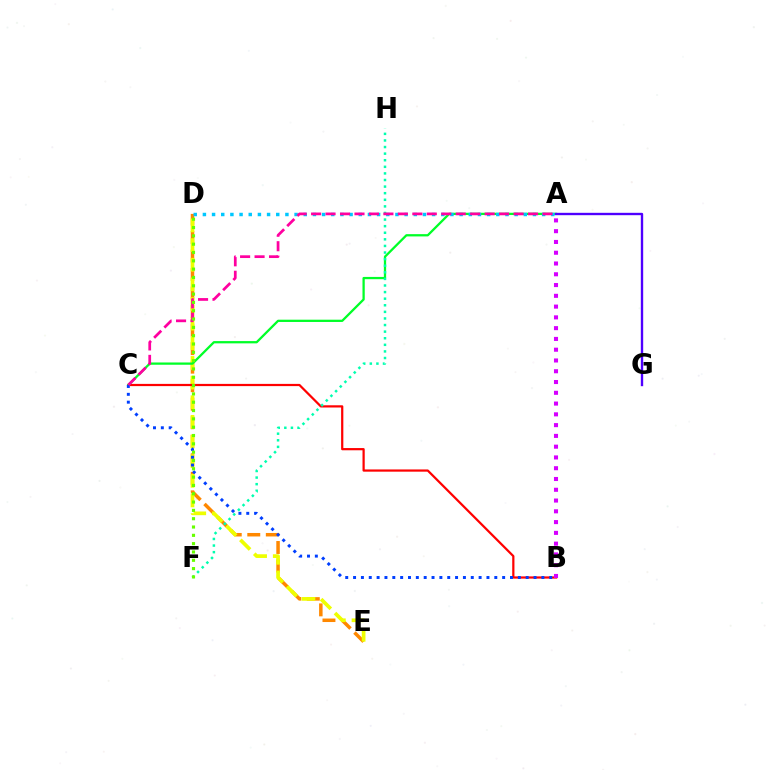{('D', 'E'): [{'color': '#ff8800', 'line_style': 'dashed', 'thickness': 2.52}, {'color': '#eeff00', 'line_style': 'dashed', 'thickness': 2.67}], ('B', 'C'): [{'color': '#ff0000', 'line_style': 'solid', 'thickness': 1.6}, {'color': '#003fff', 'line_style': 'dotted', 'thickness': 2.13}], ('A', 'B'): [{'color': '#d600ff', 'line_style': 'dotted', 'thickness': 2.93}], ('A', 'C'): [{'color': '#00ff27', 'line_style': 'solid', 'thickness': 1.64}, {'color': '#ff00a0', 'line_style': 'dashed', 'thickness': 1.96}], ('A', 'G'): [{'color': '#4f00ff', 'line_style': 'solid', 'thickness': 1.7}], ('A', 'D'): [{'color': '#00c7ff', 'line_style': 'dotted', 'thickness': 2.49}], ('F', 'H'): [{'color': '#00ffaf', 'line_style': 'dotted', 'thickness': 1.79}], ('D', 'F'): [{'color': '#66ff00', 'line_style': 'dotted', 'thickness': 2.26}]}